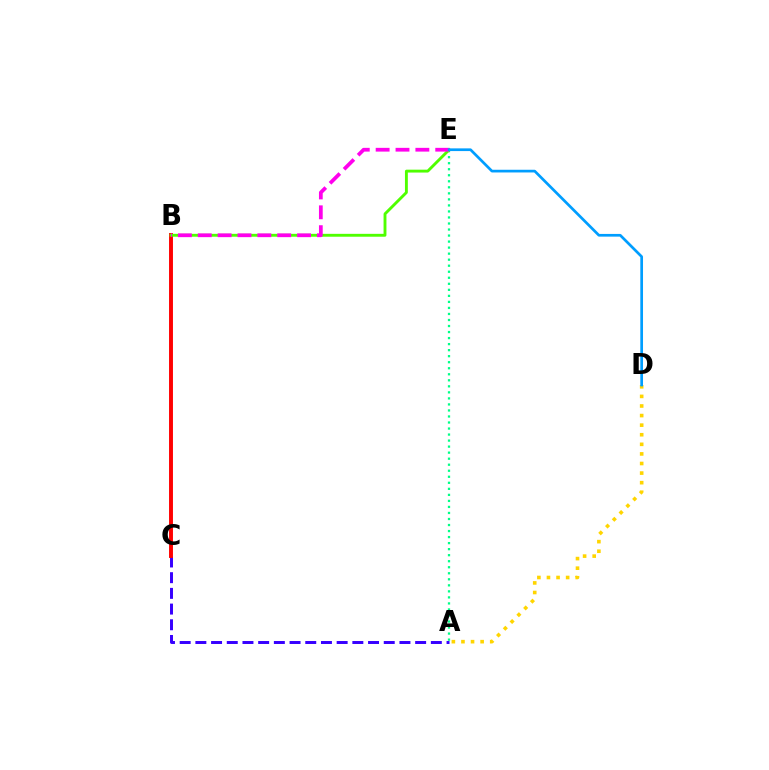{('A', 'C'): [{'color': '#3700ff', 'line_style': 'dashed', 'thickness': 2.13}], ('A', 'E'): [{'color': '#00ff86', 'line_style': 'dotted', 'thickness': 1.64}], ('A', 'D'): [{'color': '#ffd500', 'line_style': 'dotted', 'thickness': 2.6}], ('B', 'C'): [{'color': '#ff0000', 'line_style': 'solid', 'thickness': 2.82}], ('B', 'E'): [{'color': '#4fff00', 'line_style': 'solid', 'thickness': 2.07}, {'color': '#ff00ed', 'line_style': 'dashed', 'thickness': 2.7}], ('D', 'E'): [{'color': '#009eff', 'line_style': 'solid', 'thickness': 1.95}]}